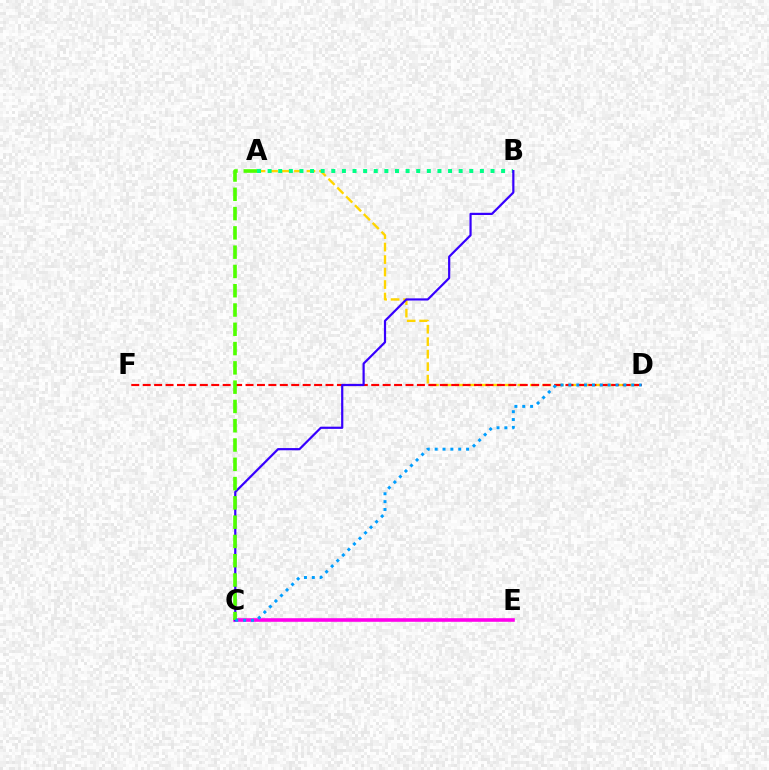{('C', 'E'): [{'color': '#ff00ed', 'line_style': 'solid', 'thickness': 2.59}], ('A', 'D'): [{'color': '#ffd500', 'line_style': 'dashed', 'thickness': 1.7}], ('A', 'B'): [{'color': '#00ff86', 'line_style': 'dotted', 'thickness': 2.88}], ('D', 'F'): [{'color': '#ff0000', 'line_style': 'dashed', 'thickness': 1.55}], ('B', 'C'): [{'color': '#3700ff', 'line_style': 'solid', 'thickness': 1.59}], ('A', 'C'): [{'color': '#4fff00', 'line_style': 'dashed', 'thickness': 2.62}], ('C', 'D'): [{'color': '#009eff', 'line_style': 'dotted', 'thickness': 2.13}]}